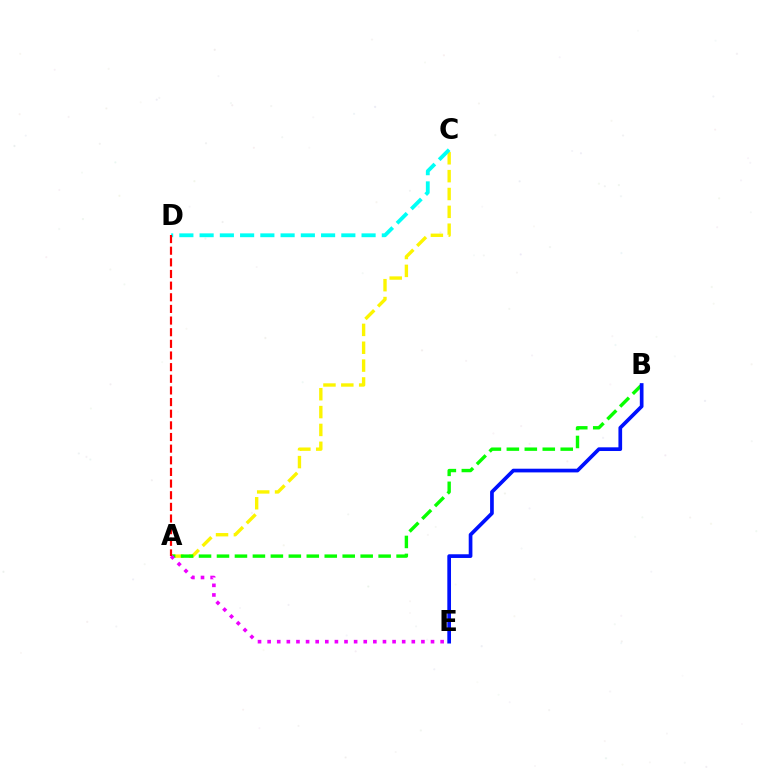{('A', 'C'): [{'color': '#fcf500', 'line_style': 'dashed', 'thickness': 2.43}], ('A', 'B'): [{'color': '#08ff00', 'line_style': 'dashed', 'thickness': 2.44}], ('C', 'D'): [{'color': '#00fff6', 'line_style': 'dashed', 'thickness': 2.75}], ('B', 'E'): [{'color': '#0010ff', 'line_style': 'solid', 'thickness': 2.66}], ('A', 'E'): [{'color': '#ee00ff', 'line_style': 'dotted', 'thickness': 2.61}], ('A', 'D'): [{'color': '#ff0000', 'line_style': 'dashed', 'thickness': 1.58}]}